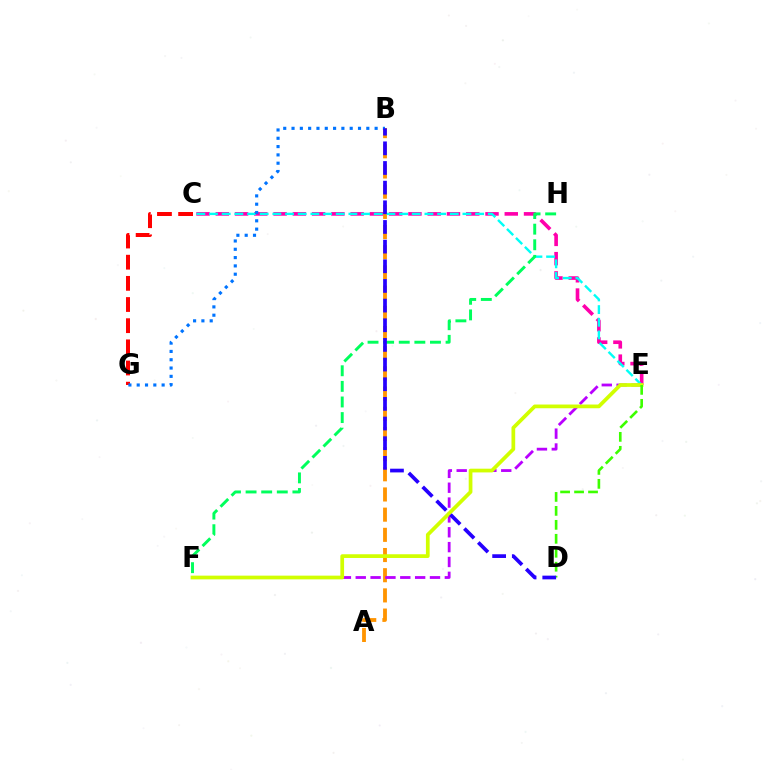{('A', 'B'): [{'color': '#ff9400', 'line_style': 'dashed', 'thickness': 2.74}], ('C', 'E'): [{'color': '#ff00ac', 'line_style': 'dashed', 'thickness': 2.62}, {'color': '#00fff6', 'line_style': 'dashed', 'thickness': 1.72}], ('C', 'G'): [{'color': '#ff0000', 'line_style': 'dashed', 'thickness': 2.87}], ('E', 'F'): [{'color': '#b900ff', 'line_style': 'dashed', 'thickness': 2.02}, {'color': '#d1ff00', 'line_style': 'solid', 'thickness': 2.68}], ('B', 'G'): [{'color': '#0074ff', 'line_style': 'dotted', 'thickness': 2.26}], ('F', 'H'): [{'color': '#00ff5c', 'line_style': 'dashed', 'thickness': 2.12}], ('D', 'E'): [{'color': '#3dff00', 'line_style': 'dashed', 'thickness': 1.9}], ('B', 'D'): [{'color': '#2500ff', 'line_style': 'dashed', 'thickness': 2.67}]}